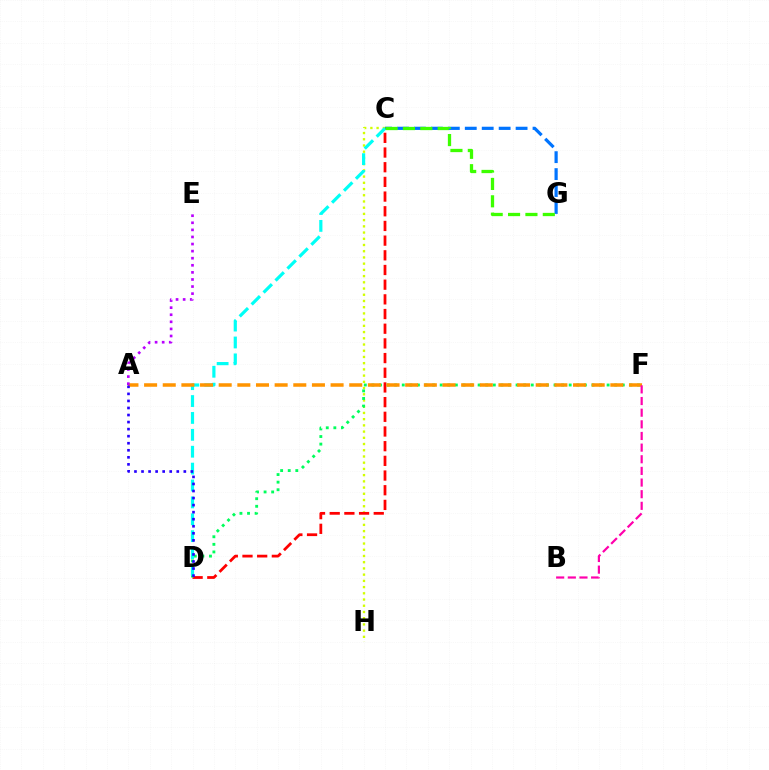{('C', 'H'): [{'color': '#d1ff00', 'line_style': 'dotted', 'thickness': 1.69}], ('C', 'D'): [{'color': '#ff0000', 'line_style': 'dashed', 'thickness': 1.99}, {'color': '#00fff6', 'line_style': 'dashed', 'thickness': 2.29}], ('C', 'G'): [{'color': '#0074ff', 'line_style': 'dashed', 'thickness': 2.3}, {'color': '#3dff00', 'line_style': 'dashed', 'thickness': 2.36}], ('D', 'F'): [{'color': '#00ff5c', 'line_style': 'dotted', 'thickness': 2.06}], ('A', 'F'): [{'color': '#ff9400', 'line_style': 'dashed', 'thickness': 2.53}], ('A', 'D'): [{'color': '#2500ff', 'line_style': 'dotted', 'thickness': 1.92}], ('A', 'E'): [{'color': '#b900ff', 'line_style': 'dotted', 'thickness': 1.92}], ('B', 'F'): [{'color': '#ff00ac', 'line_style': 'dashed', 'thickness': 1.58}]}